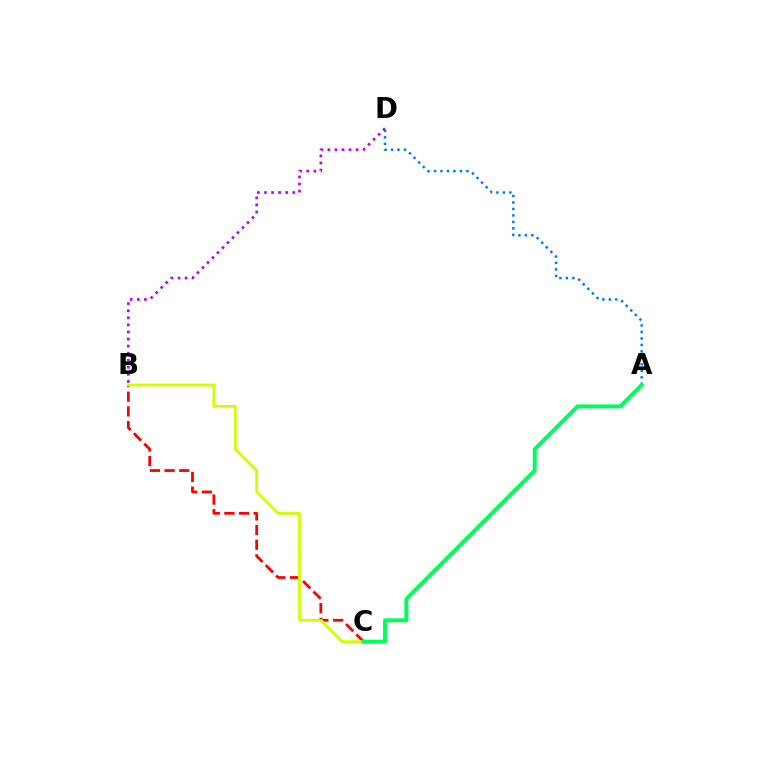{('B', 'C'): [{'color': '#ff0000', 'line_style': 'dashed', 'thickness': 1.99}, {'color': '#d1ff00', 'line_style': 'solid', 'thickness': 2.02}], ('B', 'D'): [{'color': '#b900ff', 'line_style': 'dotted', 'thickness': 1.92}], ('A', 'D'): [{'color': '#0074ff', 'line_style': 'dotted', 'thickness': 1.76}], ('A', 'C'): [{'color': '#00ff5c', 'line_style': 'solid', 'thickness': 2.85}]}